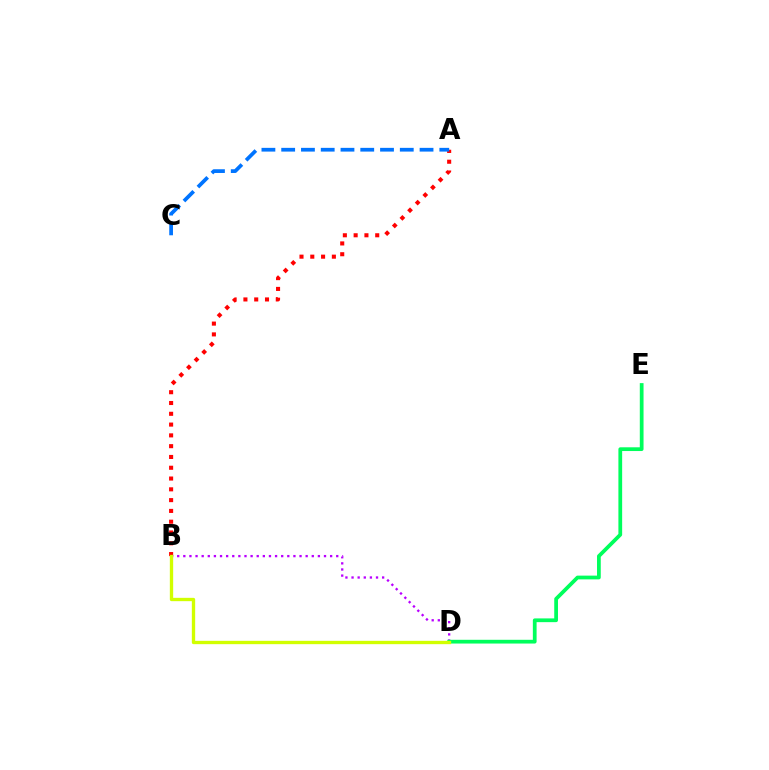{('B', 'D'): [{'color': '#b900ff', 'line_style': 'dotted', 'thickness': 1.66}, {'color': '#d1ff00', 'line_style': 'solid', 'thickness': 2.4}], ('D', 'E'): [{'color': '#00ff5c', 'line_style': 'solid', 'thickness': 2.7}], ('A', 'B'): [{'color': '#ff0000', 'line_style': 'dotted', 'thickness': 2.93}], ('A', 'C'): [{'color': '#0074ff', 'line_style': 'dashed', 'thickness': 2.69}]}